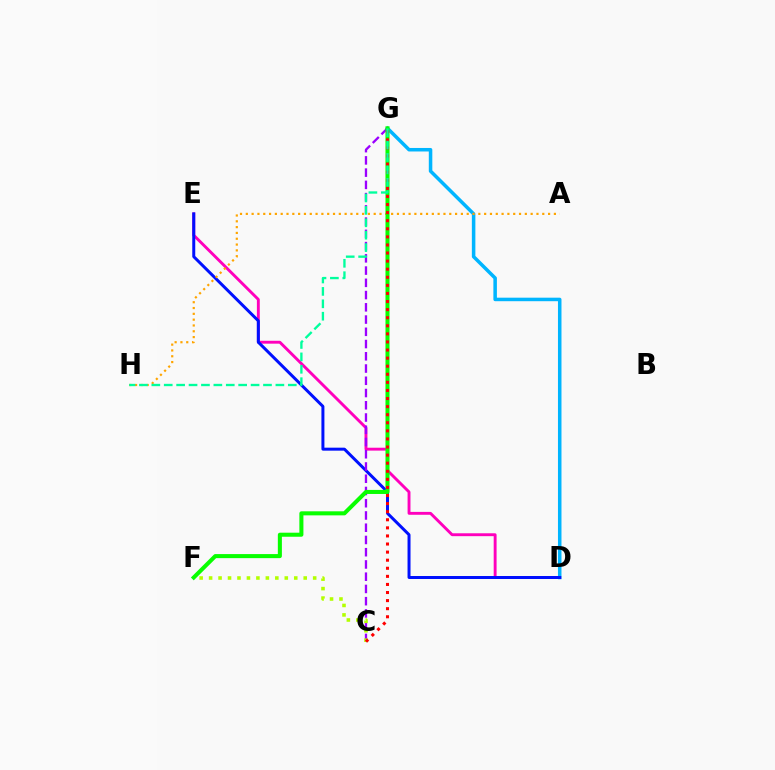{('D', 'E'): [{'color': '#ff00bd', 'line_style': 'solid', 'thickness': 2.08}, {'color': '#0010ff', 'line_style': 'solid', 'thickness': 2.15}], ('D', 'G'): [{'color': '#00b5ff', 'line_style': 'solid', 'thickness': 2.53}], ('A', 'H'): [{'color': '#ffa500', 'line_style': 'dotted', 'thickness': 1.58}], ('C', 'G'): [{'color': '#9b00ff', 'line_style': 'dashed', 'thickness': 1.66}, {'color': '#ff0000', 'line_style': 'dotted', 'thickness': 2.2}], ('F', 'G'): [{'color': '#08ff00', 'line_style': 'solid', 'thickness': 2.92}], ('C', 'F'): [{'color': '#b3ff00', 'line_style': 'dotted', 'thickness': 2.57}], ('G', 'H'): [{'color': '#00ff9d', 'line_style': 'dashed', 'thickness': 1.69}]}